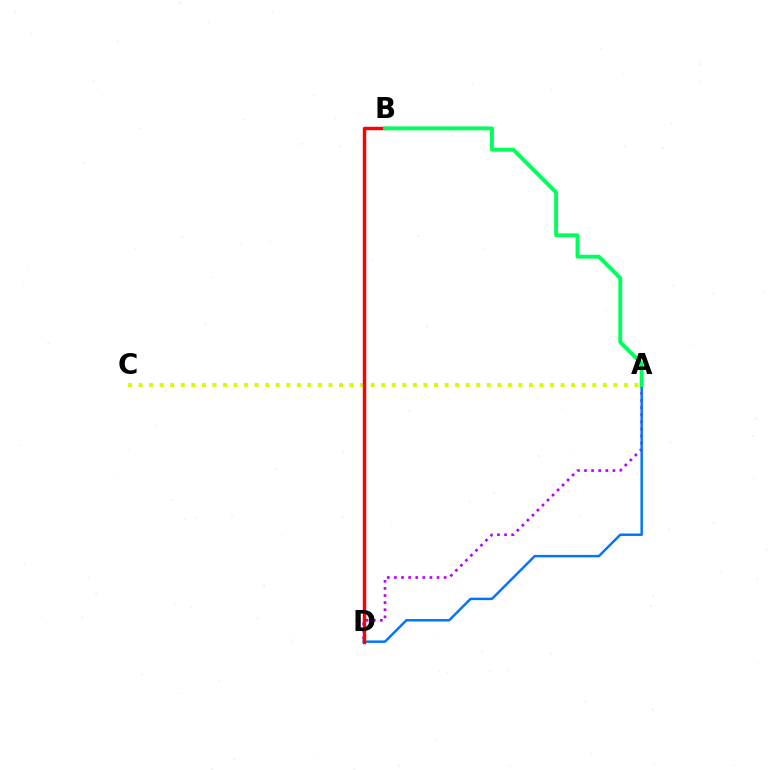{('A', 'D'): [{'color': '#b900ff', 'line_style': 'dotted', 'thickness': 1.93}, {'color': '#0074ff', 'line_style': 'solid', 'thickness': 1.77}], ('A', 'C'): [{'color': '#d1ff00', 'line_style': 'dotted', 'thickness': 2.87}], ('B', 'D'): [{'color': '#ff0000', 'line_style': 'solid', 'thickness': 2.47}], ('A', 'B'): [{'color': '#00ff5c', 'line_style': 'solid', 'thickness': 2.79}]}